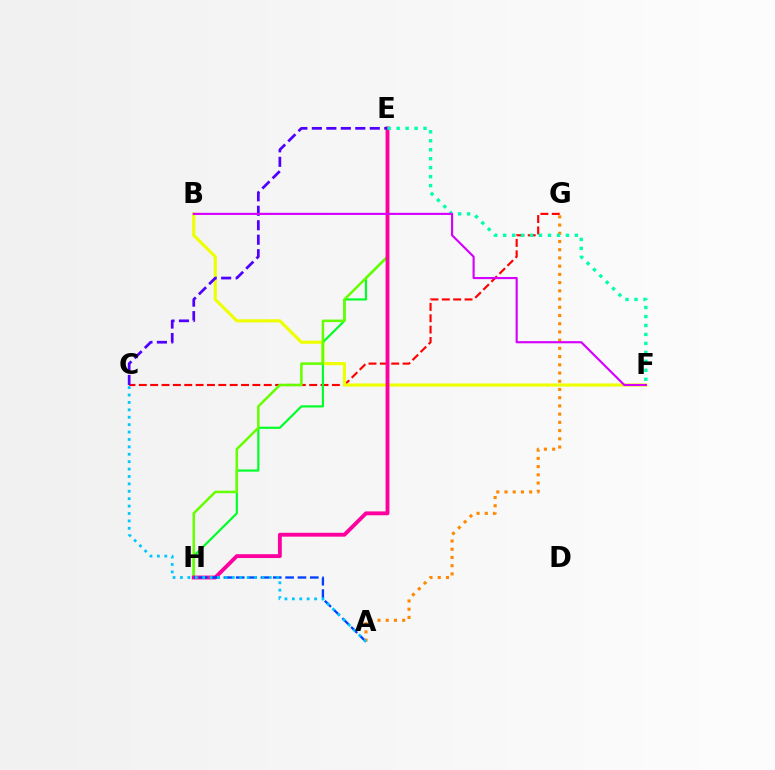{('C', 'G'): [{'color': '#ff0000', 'line_style': 'dashed', 'thickness': 1.54}], ('B', 'F'): [{'color': '#eeff00', 'line_style': 'solid', 'thickness': 2.25}, {'color': '#d600ff', 'line_style': 'solid', 'thickness': 1.55}], ('E', 'H'): [{'color': '#00ff27', 'line_style': 'solid', 'thickness': 1.56}, {'color': '#66ff00', 'line_style': 'solid', 'thickness': 1.82}, {'color': '#ff00a0', 'line_style': 'solid', 'thickness': 2.78}], ('A', 'H'): [{'color': '#003fff', 'line_style': 'dashed', 'thickness': 1.68}], ('A', 'G'): [{'color': '#ff8800', 'line_style': 'dotted', 'thickness': 2.23}], ('C', 'E'): [{'color': '#4f00ff', 'line_style': 'dashed', 'thickness': 1.97}], ('E', 'F'): [{'color': '#00ffaf', 'line_style': 'dotted', 'thickness': 2.44}], ('A', 'C'): [{'color': '#00c7ff', 'line_style': 'dotted', 'thickness': 2.01}]}